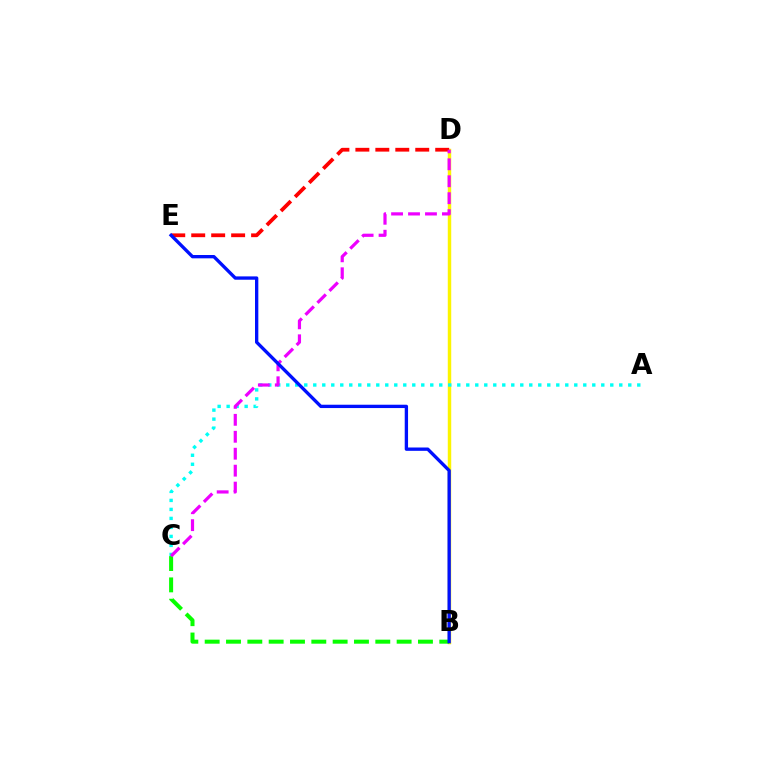{('B', 'D'): [{'color': '#fcf500', 'line_style': 'solid', 'thickness': 2.48}], ('A', 'C'): [{'color': '#00fff6', 'line_style': 'dotted', 'thickness': 2.45}], ('B', 'C'): [{'color': '#08ff00', 'line_style': 'dashed', 'thickness': 2.9}], ('D', 'E'): [{'color': '#ff0000', 'line_style': 'dashed', 'thickness': 2.71}], ('C', 'D'): [{'color': '#ee00ff', 'line_style': 'dashed', 'thickness': 2.3}], ('B', 'E'): [{'color': '#0010ff', 'line_style': 'solid', 'thickness': 2.4}]}